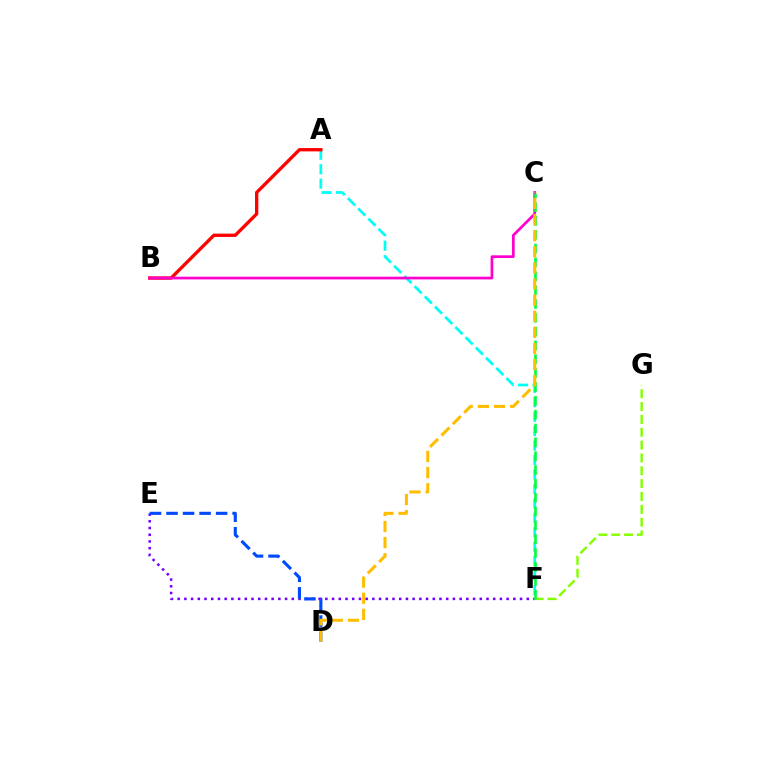{('E', 'F'): [{'color': '#7200ff', 'line_style': 'dotted', 'thickness': 1.82}], ('A', 'F'): [{'color': '#00fff6', 'line_style': 'dashed', 'thickness': 1.96}], ('D', 'E'): [{'color': '#004bff', 'line_style': 'dashed', 'thickness': 2.25}], ('F', 'G'): [{'color': '#84ff00', 'line_style': 'dashed', 'thickness': 1.74}], ('A', 'B'): [{'color': '#ff0000', 'line_style': 'solid', 'thickness': 2.39}], ('B', 'C'): [{'color': '#ff00cf', 'line_style': 'solid', 'thickness': 1.96}], ('C', 'F'): [{'color': '#00ff39', 'line_style': 'dashed', 'thickness': 1.88}], ('C', 'D'): [{'color': '#ffbd00', 'line_style': 'dashed', 'thickness': 2.19}]}